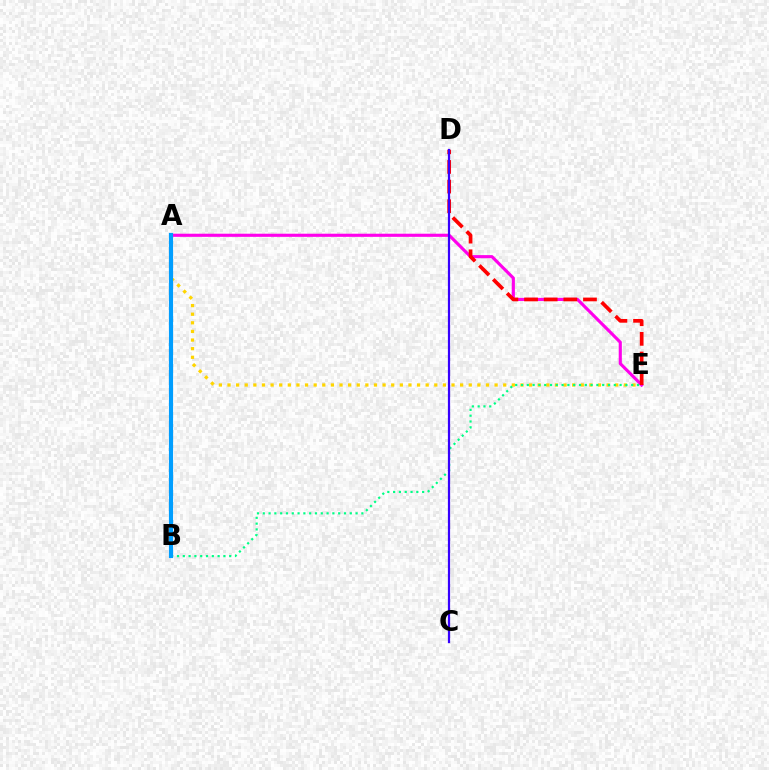{('A', 'E'): [{'color': '#ffd500', 'line_style': 'dotted', 'thickness': 2.34}, {'color': '#ff00ed', 'line_style': 'solid', 'thickness': 2.25}], ('A', 'B'): [{'color': '#4fff00', 'line_style': 'solid', 'thickness': 2.81}, {'color': '#009eff', 'line_style': 'solid', 'thickness': 2.99}], ('B', 'E'): [{'color': '#00ff86', 'line_style': 'dotted', 'thickness': 1.58}], ('D', 'E'): [{'color': '#ff0000', 'line_style': 'dashed', 'thickness': 2.67}], ('C', 'D'): [{'color': '#3700ff', 'line_style': 'solid', 'thickness': 1.59}]}